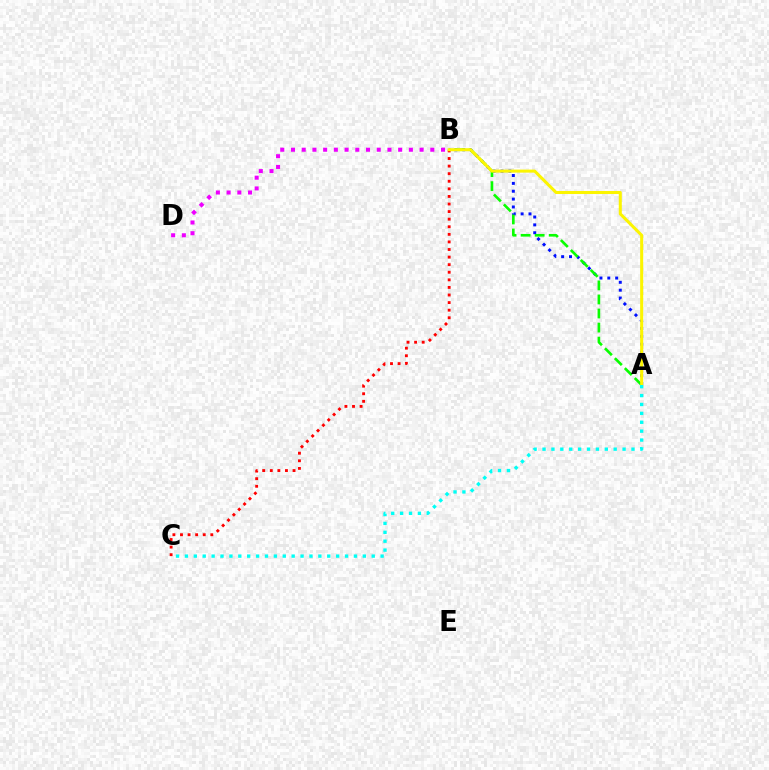{('A', 'B'): [{'color': '#0010ff', 'line_style': 'dotted', 'thickness': 2.14}, {'color': '#08ff00', 'line_style': 'dashed', 'thickness': 1.91}, {'color': '#fcf500', 'line_style': 'solid', 'thickness': 2.19}], ('B', 'C'): [{'color': '#ff0000', 'line_style': 'dotted', 'thickness': 2.06}], ('A', 'C'): [{'color': '#00fff6', 'line_style': 'dotted', 'thickness': 2.42}], ('B', 'D'): [{'color': '#ee00ff', 'line_style': 'dotted', 'thickness': 2.91}]}